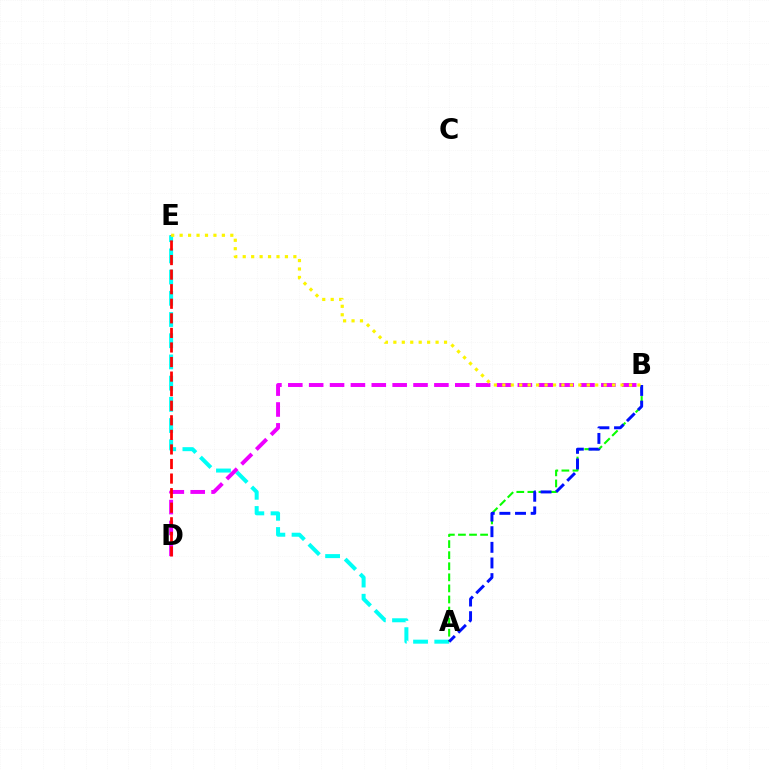{('A', 'E'): [{'color': '#00fff6', 'line_style': 'dashed', 'thickness': 2.88}], ('A', 'B'): [{'color': '#08ff00', 'line_style': 'dashed', 'thickness': 1.5}, {'color': '#0010ff', 'line_style': 'dashed', 'thickness': 2.12}], ('B', 'D'): [{'color': '#ee00ff', 'line_style': 'dashed', 'thickness': 2.84}], ('D', 'E'): [{'color': '#ff0000', 'line_style': 'dashed', 'thickness': 1.98}], ('B', 'E'): [{'color': '#fcf500', 'line_style': 'dotted', 'thickness': 2.29}]}